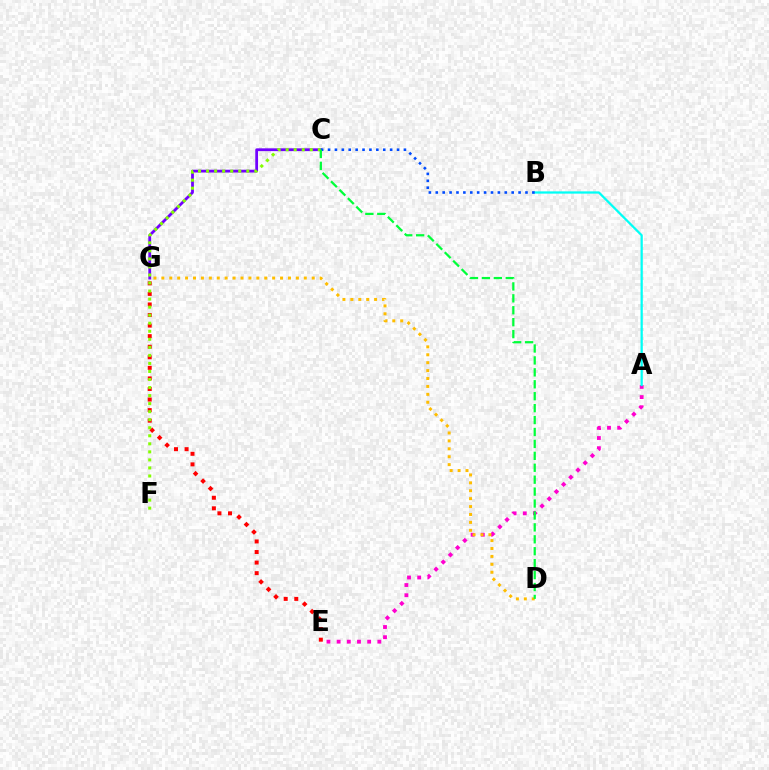{('E', 'G'): [{'color': '#ff0000', 'line_style': 'dotted', 'thickness': 2.87}], ('C', 'G'): [{'color': '#7200ff', 'line_style': 'solid', 'thickness': 2.01}], ('A', 'E'): [{'color': '#ff00cf', 'line_style': 'dotted', 'thickness': 2.76}], ('A', 'B'): [{'color': '#00fff6', 'line_style': 'solid', 'thickness': 1.62}], ('D', 'G'): [{'color': '#ffbd00', 'line_style': 'dotted', 'thickness': 2.15}], ('C', 'F'): [{'color': '#84ff00', 'line_style': 'dotted', 'thickness': 2.18}], ('B', 'C'): [{'color': '#004bff', 'line_style': 'dotted', 'thickness': 1.87}], ('C', 'D'): [{'color': '#00ff39', 'line_style': 'dashed', 'thickness': 1.62}]}